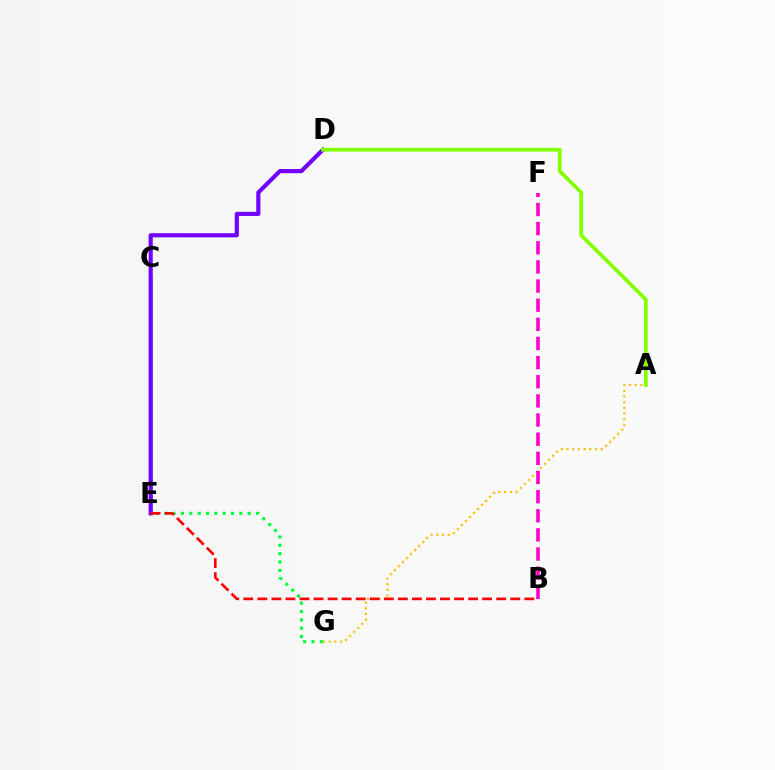{('C', 'E'): [{'color': '#00fff6', 'line_style': 'solid', 'thickness': 2.58}, {'color': '#004bff', 'line_style': 'solid', 'thickness': 1.52}], ('A', 'G'): [{'color': '#ffbd00', 'line_style': 'dotted', 'thickness': 1.55}], ('D', 'E'): [{'color': '#7200ff', 'line_style': 'solid', 'thickness': 2.98}], ('A', 'D'): [{'color': '#84ff00', 'line_style': 'solid', 'thickness': 2.7}], ('E', 'G'): [{'color': '#00ff39', 'line_style': 'dotted', 'thickness': 2.27}], ('B', 'F'): [{'color': '#ff00cf', 'line_style': 'dashed', 'thickness': 2.6}], ('B', 'E'): [{'color': '#ff0000', 'line_style': 'dashed', 'thickness': 1.91}]}